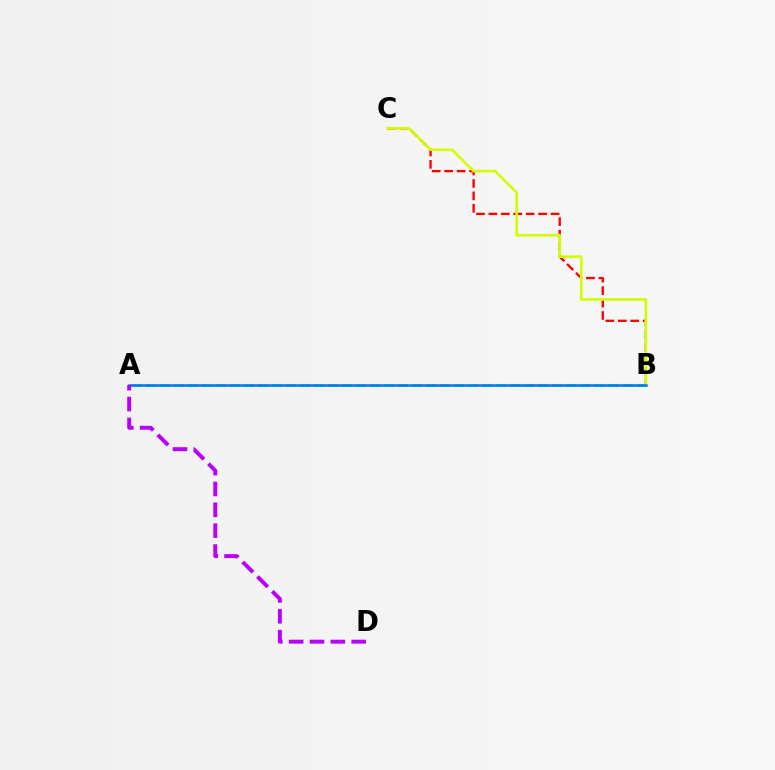{('A', 'B'): [{'color': '#00ff5c', 'line_style': 'dashed', 'thickness': 1.91}, {'color': '#0074ff', 'line_style': 'solid', 'thickness': 1.8}], ('B', 'C'): [{'color': '#ff0000', 'line_style': 'dashed', 'thickness': 1.69}, {'color': '#d1ff00', 'line_style': 'solid', 'thickness': 1.89}], ('A', 'D'): [{'color': '#b900ff', 'line_style': 'dashed', 'thickness': 2.83}]}